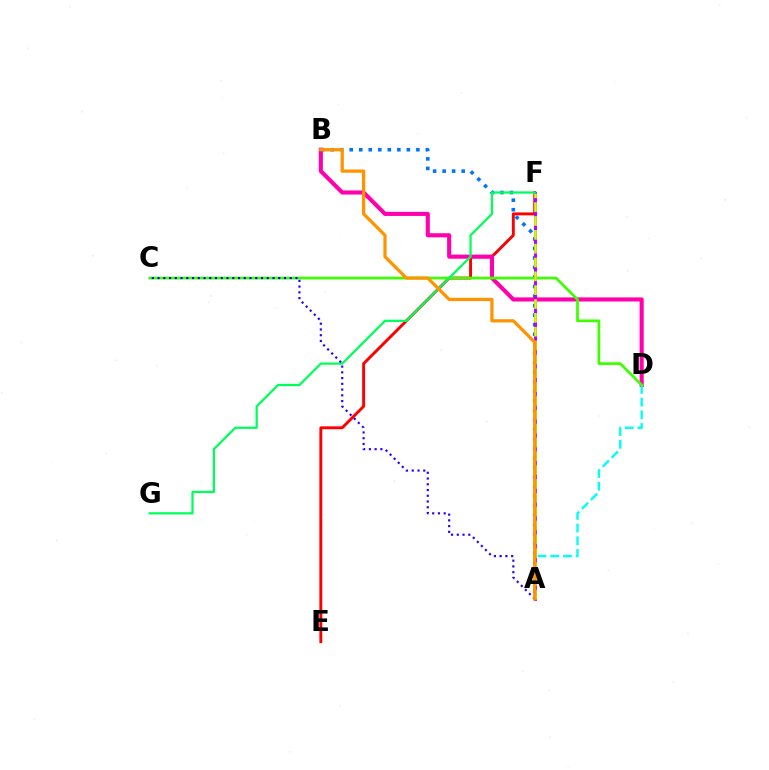{('E', 'F'): [{'color': '#ff0000', 'line_style': 'solid', 'thickness': 2.09}], ('B', 'D'): [{'color': '#ff00ac', 'line_style': 'solid', 'thickness': 2.95}], ('A', 'D'): [{'color': '#00fff6', 'line_style': 'dashed', 'thickness': 1.72}], ('A', 'B'): [{'color': '#0074ff', 'line_style': 'dotted', 'thickness': 2.59}, {'color': '#ff9400', 'line_style': 'solid', 'thickness': 2.34}], ('C', 'D'): [{'color': '#3dff00', 'line_style': 'solid', 'thickness': 1.96}], ('A', 'F'): [{'color': '#b900ff', 'line_style': 'solid', 'thickness': 2.12}, {'color': '#d1ff00', 'line_style': 'dashed', 'thickness': 1.88}], ('F', 'G'): [{'color': '#00ff5c', 'line_style': 'solid', 'thickness': 1.62}], ('A', 'C'): [{'color': '#2500ff', 'line_style': 'dotted', 'thickness': 1.56}]}